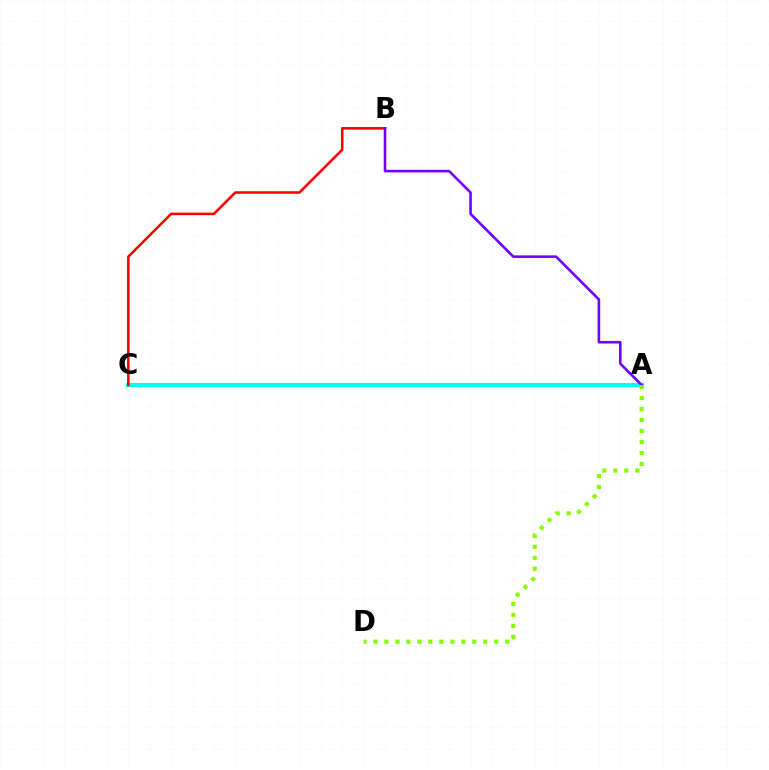{('A', 'C'): [{'color': '#00fff6', 'line_style': 'solid', 'thickness': 2.93}], ('B', 'C'): [{'color': '#ff0000', 'line_style': 'solid', 'thickness': 1.84}], ('A', 'B'): [{'color': '#7200ff', 'line_style': 'solid', 'thickness': 1.87}], ('A', 'D'): [{'color': '#84ff00', 'line_style': 'dotted', 'thickness': 2.98}]}